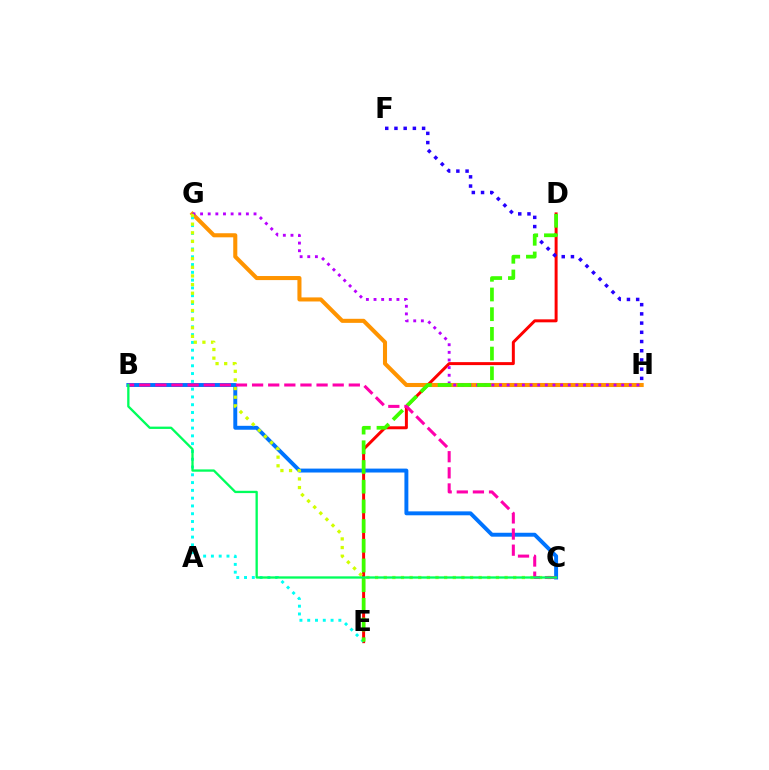{('G', 'H'): [{'color': '#ff9400', 'line_style': 'solid', 'thickness': 2.93}, {'color': '#b900ff', 'line_style': 'dotted', 'thickness': 2.07}], ('D', 'E'): [{'color': '#ff0000', 'line_style': 'solid', 'thickness': 2.14}, {'color': '#3dff00', 'line_style': 'dashed', 'thickness': 2.68}], ('B', 'C'): [{'color': '#0074ff', 'line_style': 'solid', 'thickness': 2.82}, {'color': '#ff00ac', 'line_style': 'dashed', 'thickness': 2.19}, {'color': '#00ff5c', 'line_style': 'solid', 'thickness': 1.67}], ('E', 'G'): [{'color': '#00fff6', 'line_style': 'dotted', 'thickness': 2.12}], ('F', 'H'): [{'color': '#2500ff', 'line_style': 'dotted', 'thickness': 2.5}], ('C', 'G'): [{'color': '#d1ff00', 'line_style': 'dotted', 'thickness': 2.35}]}